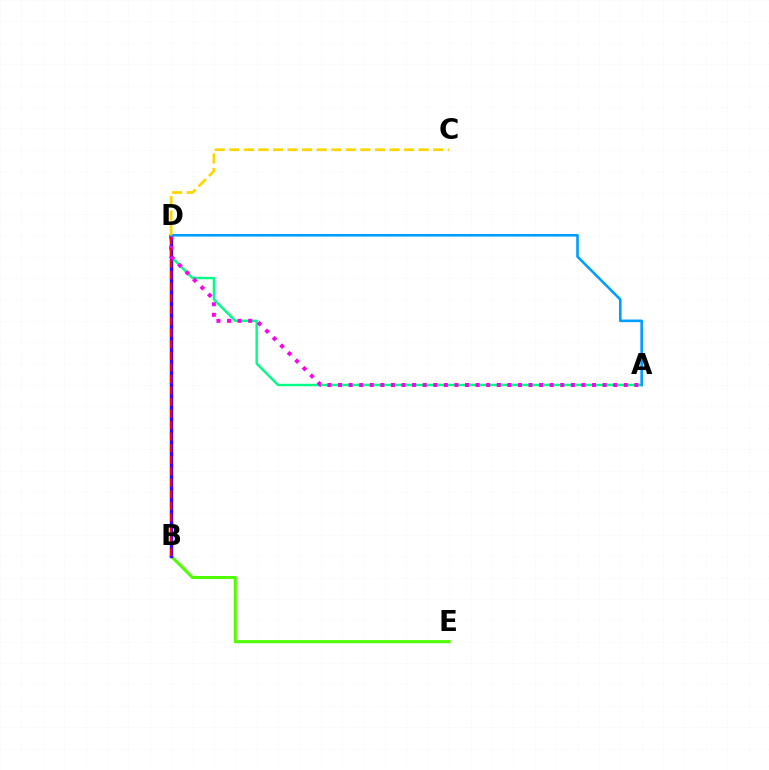{('B', 'E'): [{'color': '#4fff00', 'line_style': 'solid', 'thickness': 2.2}], ('A', 'D'): [{'color': '#00ff86', 'line_style': 'solid', 'thickness': 1.76}, {'color': '#ff00ed', 'line_style': 'dotted', 'thickness': 2.88}, {'color': '#009eff', 'line_style': 'solid', 'thickness': 1.88}], ('B', 'D'): [{'color': '#3700ff', 'line_style': 'solid', 'thickness': 2.44}, {'color': '#ff0000', 'line_style': 'dashed', 'thickness': 1.57}], ('C', 'D'): [{'color': '#ffd500', 'line_style': 'dashed', 'thickness': 1.98}]}